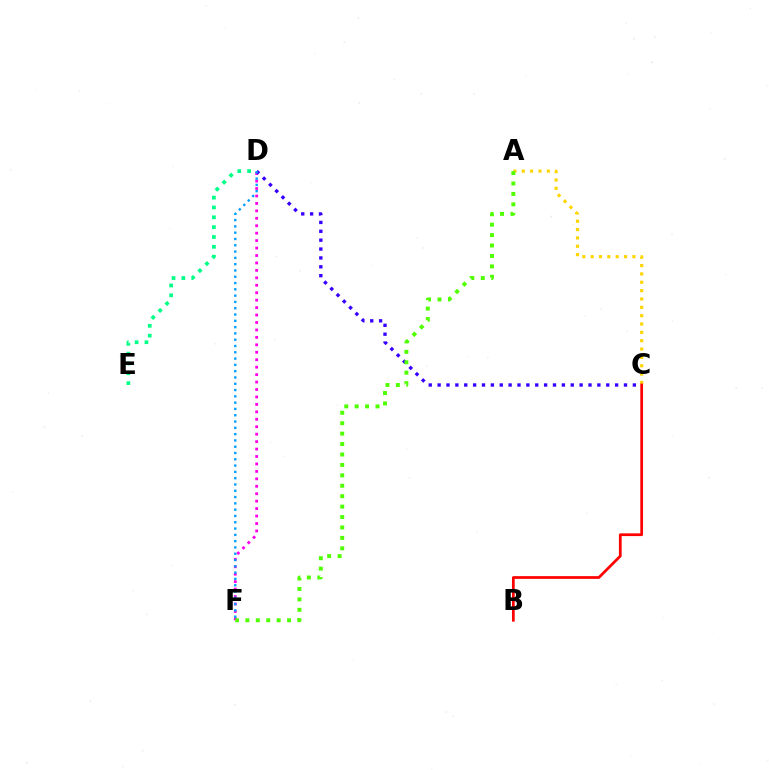{('D', 'F'): [{'color': '#ff00ed', 'line_style': 'dotted', 'thickness': 2.02}, {'color': '#009eff', 'line_style': 'dotted', 'thickness': 1.71}], ('A', 'C'): [{'color': '#ffd500', 'line_style': 'dotted', 'thickness': 2.27}], ('C', 'D'): [{'color': '#3700ff', 'line_style': 'dotted', 'thickness': 2.41}], ('A', 'F'): [{'color': '#4fff00', 'line_style': 'dotted', 'thickness': 2.83}], ('D', 'E'): [{'color': '#00ff86', 'line_style': 'dotted', 'thickness': 2.67}], ('B', 'C'): [{'color': '#ff0000', 'line_style': 'solid', 'thickness': 1.96}]}